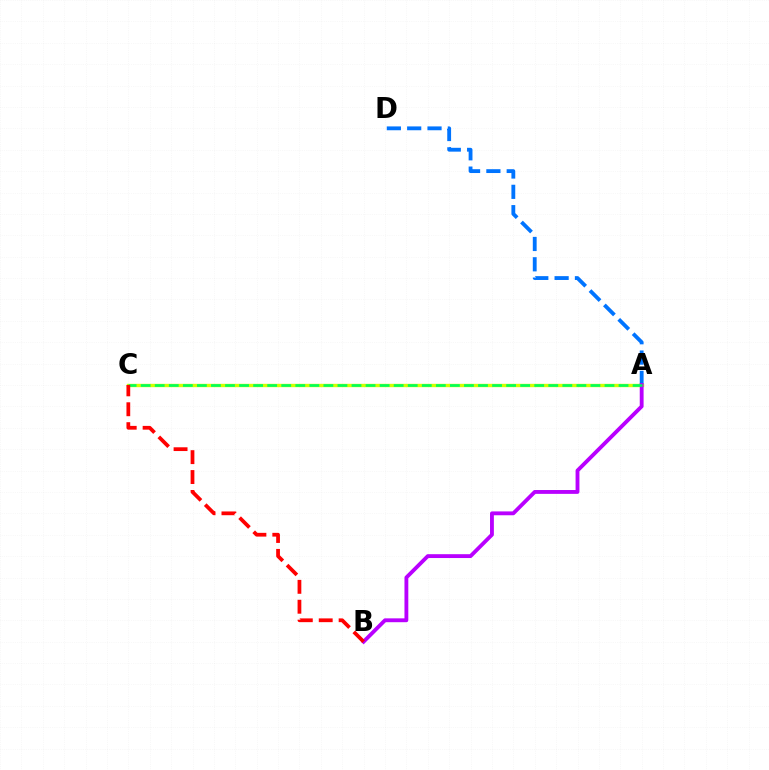{('A', 'D'): [{'color': '#0074ff', 'line_style': 'dashed', 'thickness': 2.76}], ('A', 'C'): [{'color': '#d1ff00', 'line_style': 'solid', 'thickness': 2.43}, {'color': '#00ff5c', 'line_style': 'dashed', 'thickness': 1.91}], ('A', 'B'): [{'color': '#b900ff', 'line_style': 'solid', 'thickness': 2.77}], ('B', 'C'): [{'color': '#ff0000', 'line_style': 'dashed', 'thickness': 2.7}]}